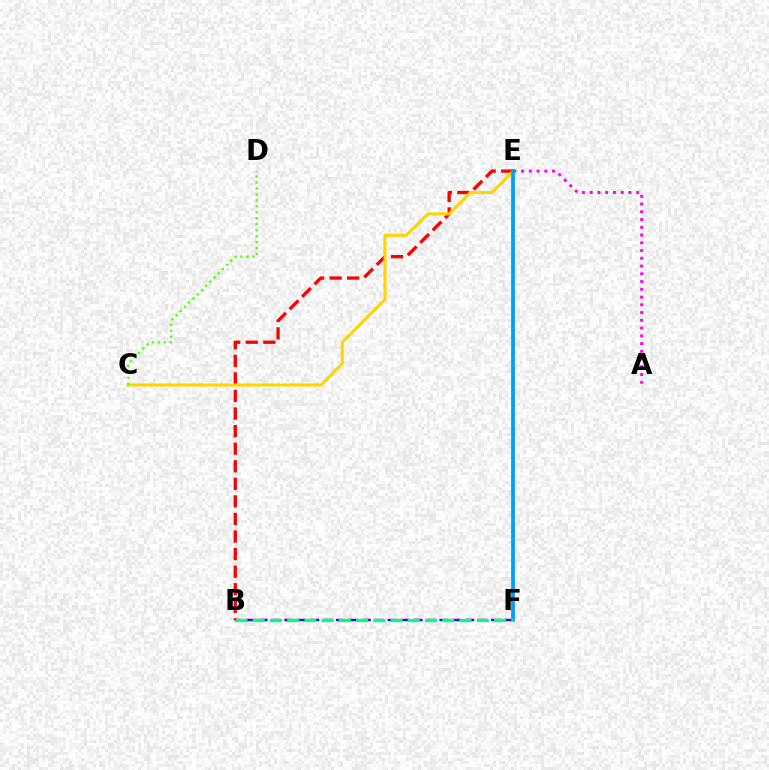{('B', 'E'): [{'color': '#ff0000', 'line_style': 'dashed', 'thickness': 2.39}], ('C', 'E'): [{'color': '#ffd500', 'line_style': 'solid', 'thickness': 2.18}], ('B', 'F'): [{'color': '#3700ff', 'line_style': 'dashed', 'thickness': 1.76}, {'color': '#00ff86', 'line_style': 'dashed', 'thickness': 2.34}], ('A', 'E'): [{'color': '#ff00ed', 'line_style': 'dotted', 'thickness': 2.11}], ('E', 'F'): [{'color': '#009eff', 'line_style': 'solid', 'thickness': 2.72}], ('C', 'D'): [{'color': '#4fff00', 'line_style': 'dotted', 'thickness': 1.62}]}